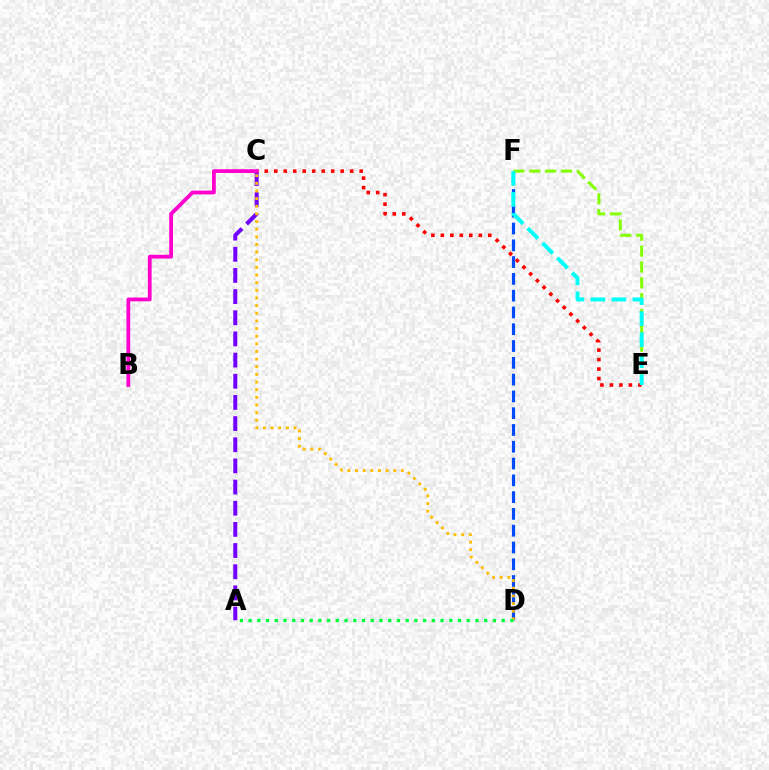{('D', 'F'): [{'color': '#004bff', 'line_style': 'dashed', 'thickness': 2.28}], ('A', 'C'): [{'color': '#7200ff', 'line_style': 'dashed', 'thickness': 2.87}], ('C', 'E'): [{'color': '#ff0000', 'line_style': 'dotted', 'thickness': 2.58}], ('C', 'D'): [{'color': '#ffbd00', 'line_style': 'dotted', 'thickness': 2.08}], ('E', 'F'): [{'color': '#84ff00', 'line_style': 'dashed', 'thickness': 2.15}, {'color': '#00fff6', 'line_style': 'dashed', 'thickness': 2.85}], ('B', 'C'): [{'color': '#ff00cf', 'line_style': 'solid', 'thickness': 2.73}], ('A', 'D'): [{'color': '#00ff39', 'line_style': 'dotted', 'thickness': 2.37}]}